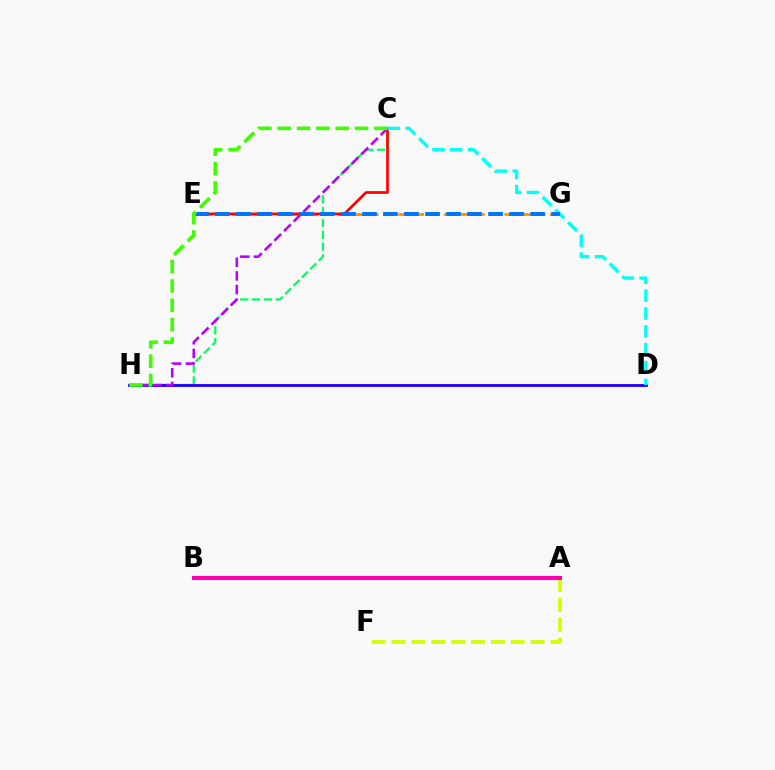{('A', 'F'): [{'color': '#d1ff00', 'line_style': 'dashed', 'thickness': 2.7}], ('C', 'H'): [{'color': '#00ff5c', 'line_style': 'dashed', 'thickness': 1.61}, {'color': '#b900ff', 'line_style': 'dashed', 'thickness': 1.85}, {'color': '#3dff00', 'line_style': 'dashed', 'thickness': 2.63}], ('E', 'G'): [{'color': '#ff9400', 'line_style': 'dashed', 'thickness': 2.06}, {'color': '#0074ff', 'line_style': 'dashed', 'thickness': 2.85}], ('D', 'H'): [{'color': '#2500ff', 'line_style': 'solid', 'thickness': 2.06}], ('C', 'E'): [{'color': '#ff0000', 'line_style': 'solid', 'thickness': 1.94}], ('A', 'B'): [{'color': '#ff00ac', 'line_style': 'solid', 'thickness': 2.92}], ('C', 'D'): [{'color': '#00fff6', 'line_style': 'dashed', 'thickness': 2.42}]}